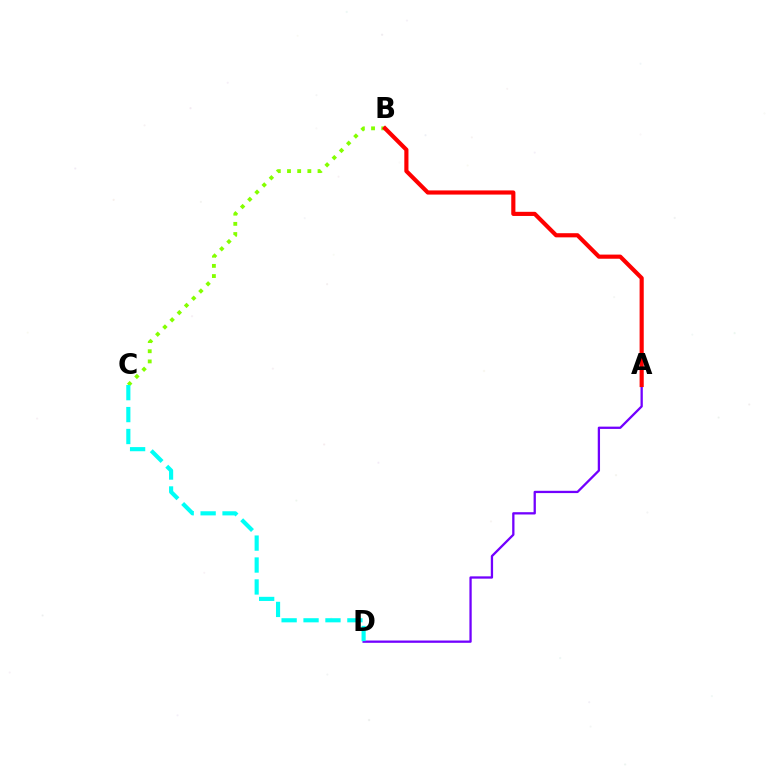{('A', 'D'): [{'color': '#7200ff', 'line_style': 'solid', 'thickness': 1.65}], ('B', 'C'): [{'color': '#84ff00', 'line_style': 'dotted', 'thickness': 2.76}], ('A', 'B'): [{'color': '#ff0000', 'line_style': 'solid', 'thickness': 2.98}], ('C', 'D'): [{'color': '#00fff6', 'line_style': 'dashed', 'thickness': 2.98}]}